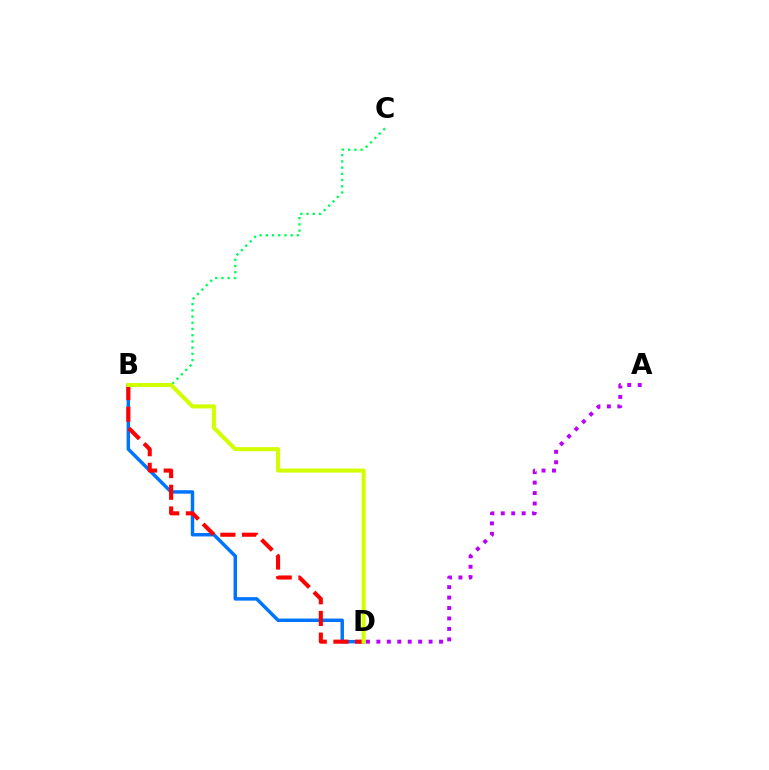{('B', 'C'): [{'color': '#00ff5c', 'line_style': 'dotted', 'thickness': 1.69}], ('A', 'D'): [{'color': '#b900ff', 'line_style': 'dotted', 'thickness': 2.84}], ('B', 'D'): [{'color': '#0074ff', 'line_style': 'solid', 'thickness': 2.5}, {'color': '#ff0000', 'line_style': 'dashed', 'thickness': 2.94}, {'color': '#d1ff00', 'line_style': 'solid', 'thickness': 2.92}]}